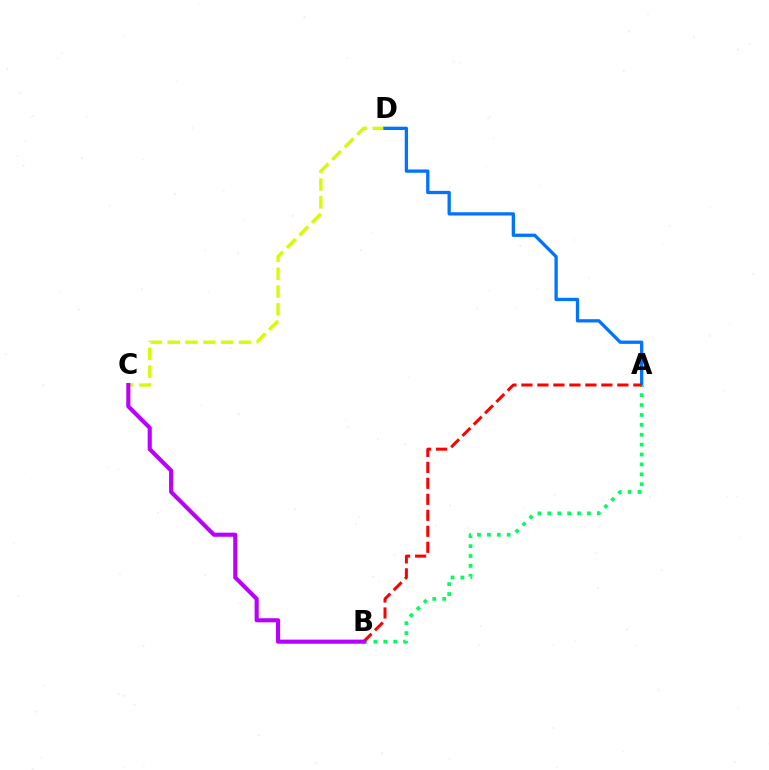{('C', 'D'): [{'color': '#d1ff00', 'line_style': 'dashed', 'thickness': 2.42}], ('A', 'D'): [{'color': '#0074ff', 'line_style': 'solid', 'thickness': 2.37}], ('A', 'B'): [{'color': '#00ff5c', 'line_style': 'dotted', 'thickness': 2.69}, {'color': '#ff0000', 'line_style': 'dashed', 'thickness': 2.17}], ('B', 'C'): [{'color': '#b900ff', 'line_style': 'solid', 'thickness': 2.96}]}